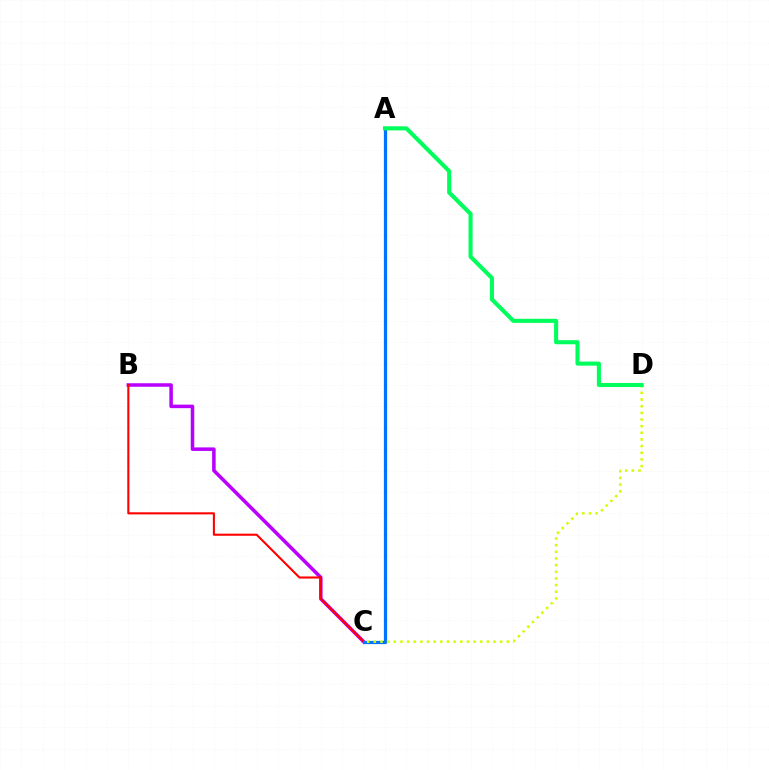{('B', 'C'): [{'color': '#b900ff', 'line_style': 'solid', 'thickness': 2.55}, {'color': '#ff0000', 'line_style': 'solid', 'thickness': 1.5}], ('A', 'C'): [{'color': '#0074ff', 'line_style': 'solid', 'thickness': 2.33}], ('C', 'D'): [{'color': '#d1ff00', 'line_style': 'dotted', 'thickness': 1.81}], ('A', 'D'): [{'color': '#00ff5c', 'line_style': 'solid', 'thickness': 2.94}]}